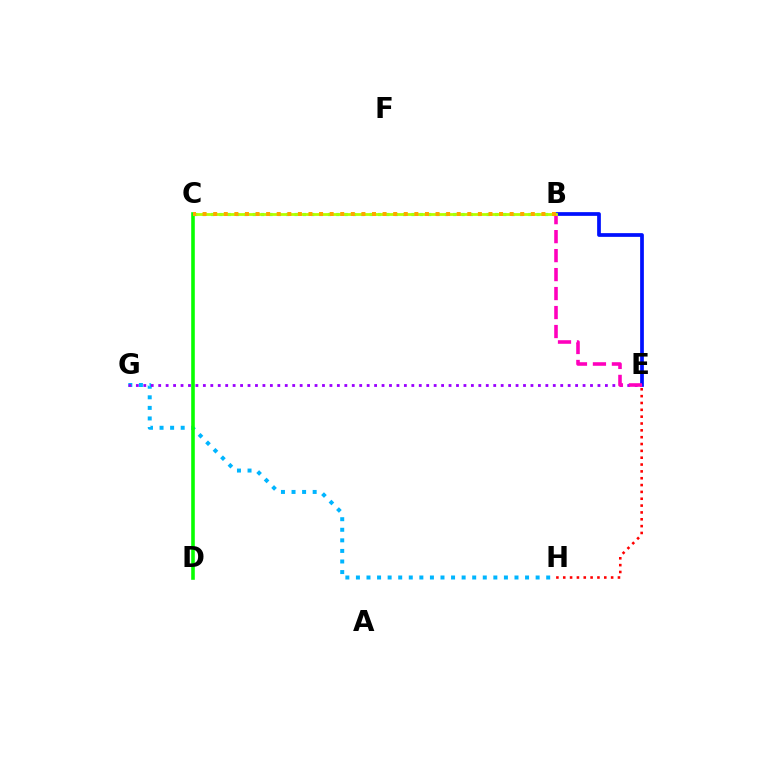{('G', 'H'): [{'color': '#00b5ff', 'line_style': 'dotted', 'thickness': 2.87}], ('B', 'E'): [{'color': '#0010ff', 'line_style': 'solid', 'thickness': 2.69}, {'color': '#ff00bd', 'line_style': 'dashed', 'thickness': 2.58}], ('E', 'G'): [{'color': '#9b00ff', 'line_style': 'dotted', 'thickness': 2.02}], ('E', 'H'): [{'color': '#ff0000', 'line_style': 'dotted', 'thickness': 1.86}], ('B', 'C'): [{'color': '#00ff9d', 'line_style': 'dotted', 'thickness': 2.27}, {'color': '#b3ff00', 'line_style': 'solid', 'thickness': 2.0}, {'color': '#ffa500', 'line_style': 'dotted', 'thickness': 2.88}], ('C', 'D'): [{'color': '#08ff00', 'line_style': 'solid', 'thickness': 2.59}]}